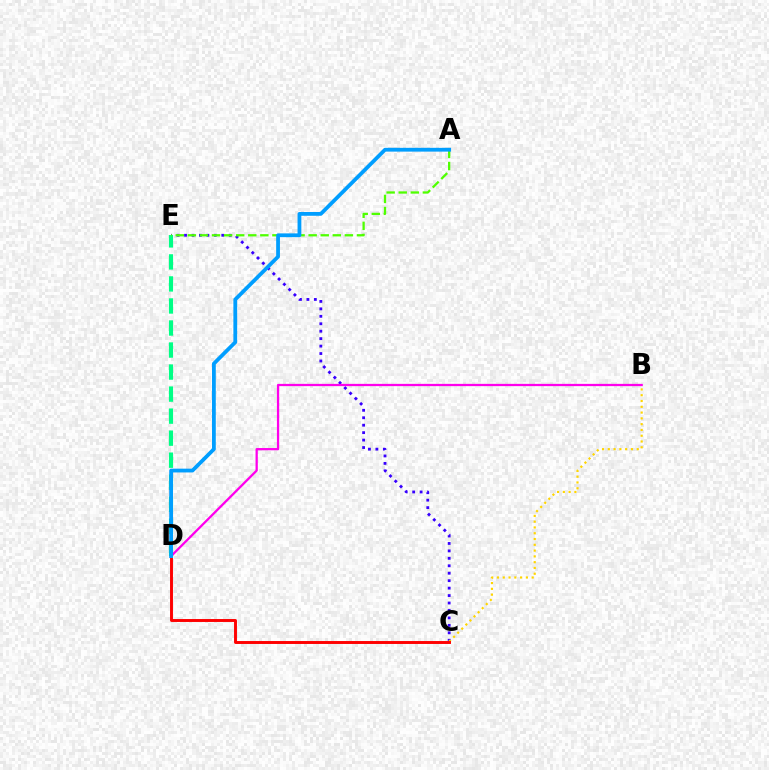{('C', 'E'): [{'color': '#3700ff', 'line_style': 'dotted', 'thickness': 2.02}], ('B', 'C'): [{'color': '#ffd500', 'line_style': 'dotted', 'thickness': 1.57}], ('D', 'E'): [{'color': '#00ff86', 'line_style': 'dashed', 'thickness': 2.99}], ('B', 'D'): [{'color': '#ff00ed', 'line_style': 'solid', 'thickness': 1.63}], ('C', 'D'): [{'color': '#ff0000', 'line_style': 'solid', 'thickness': 2.11}], ('A', 'E'): [{'color': '#4fff00', 'line_style': 'dashed', 'thickness': 1.64}], ('A', 'D'): [{'color': '#009eff', 'line_style': 'solid', 'thickness': 2.73}]}